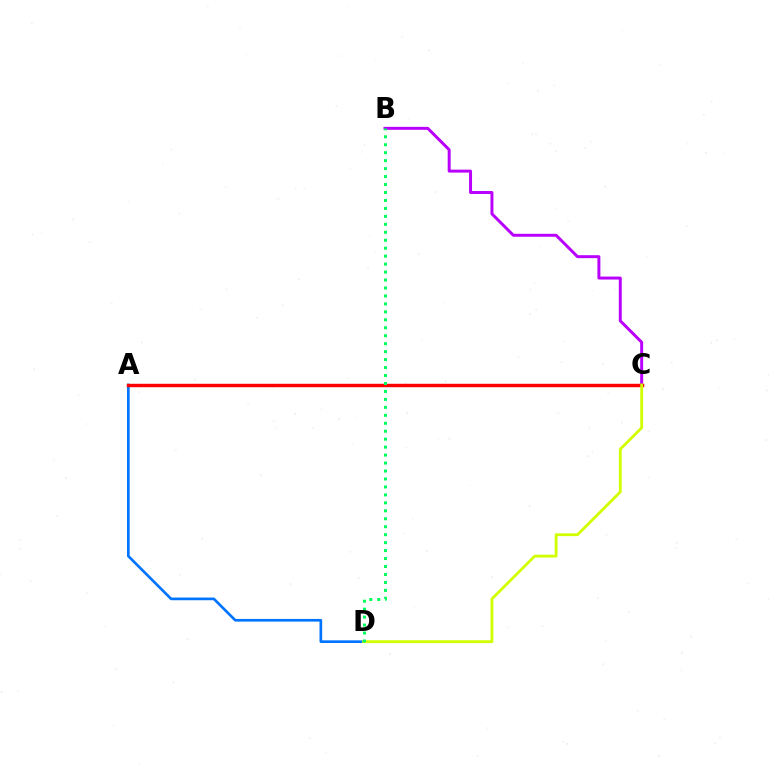{('A', 'D'): [{'color': '#0074ff', 'line_style': 'solid', 'thickness': 1.92}], ('B', 'C'): [{'color': '#b900ff', 'line_style': 'solid', 'thickness': 2.13}], ('A', 'C'): [{'color': '#ff0000', 'line_style': 'solid', 'thickness': 2.46}], ('C', 'D'): [{'color': '#d1ff00', 'line_style': 'solid', 'thickness': 2.02}], ('B', 'D'): [{'color': '#00ff5c', 'line_style': 'dotted', 'thickness': 2.16}]}